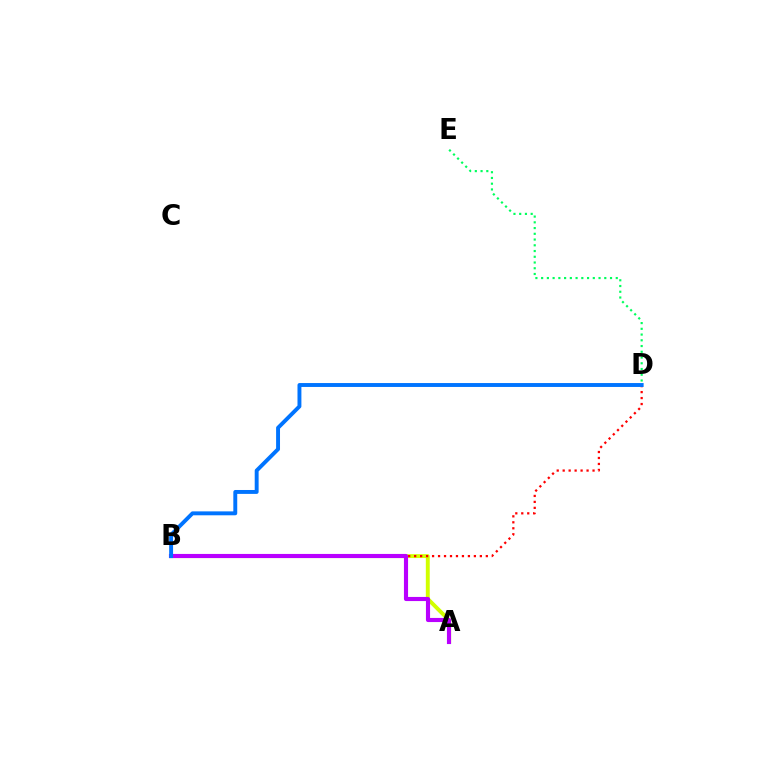{('A', 'B'): [{'color': '#d1ff00', 'line_style': 'solid', 'thickness': 2.81}, {'color': '#b900ff', 'line_style': 'solid', 'thickness': 2.97}], ('B', 'D'): [{'color': '#ff0000', 'line_style': 'dotted', 'thickness': 1.62}, {'color': '#0074ff', 'line_style': 'solid', 'thickness': 2.81}], ('D', 'E'): [{'color': '#00ff5c', 'line_style': 'dotted', 'thickness': 1.56}]}